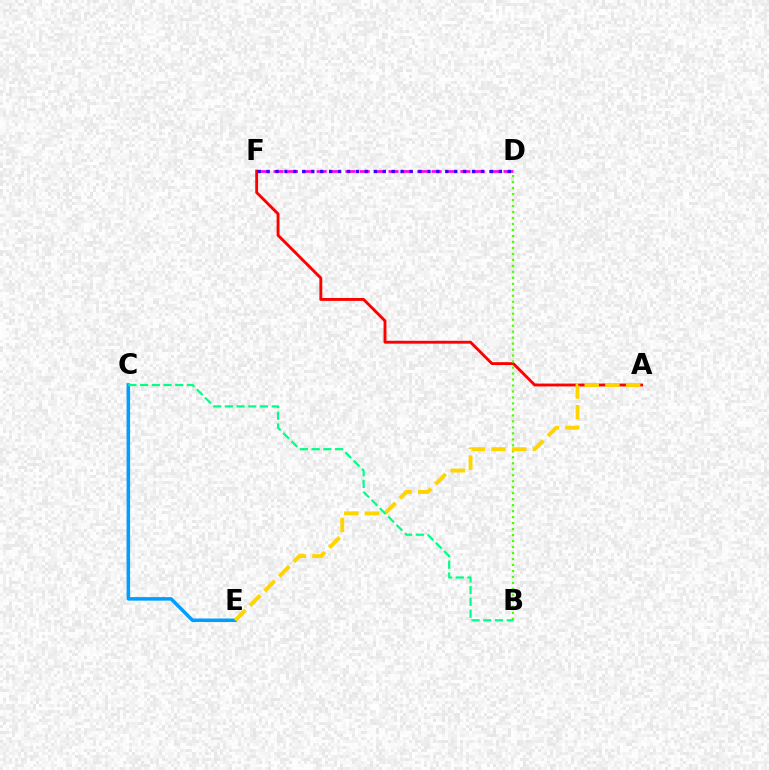{('A', 'F'): [{'color': '#ff0000', 'line_style': 'solid', 'thickness': 2.07}], ('D', 'F'): [{'color': '#ff00ed', 'line_style': 'dashed', 'thickness': 1.95}, {'color': '#3700ff', 'line_style': 'dotted', 'thickness': 2.43}], ('C', 'E'): [{'color': '#009eff', 'line_style': 'solid', 'thickness': 2.54}], ('B', 'D'): [{'color': '#4fff00', 'line_style': 'dotted', 'thickness': 1.63}], ('A', 'E'): [{'color': '#ffd500', 'line_style': 'dashed', 'thickness': 2.81}], ('B', 'C'): [{'color': '#00ff86', 'line_style': 'dashed', 'thickness': 1.59}]}